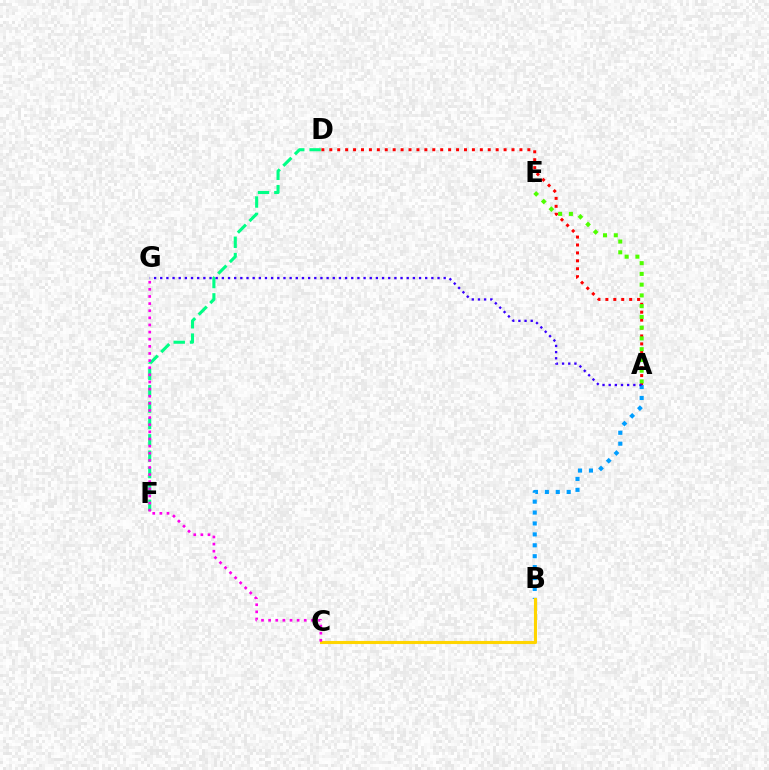{('A', 'D'): [{'color': '#ff0000', 'line_style': 'dotted', 'thickness': 2.15}], ('A', 'B'): [{'color': '#009eff', 'line_style': 'dotted', 'thickness': 2.97}], ('B', 'C'): [{'color': '#ffd500', 'line_style': 'solid', 'thickness': 2.23}], ('D', 'F'): [{'color': '#00ff86', 'line_style': 'dashed', 'thickness': 2.22}], ('A', 'E'): [{'color': '#4fff00', 'line_style': 'dotted', 'thickness': 2.92}], ('A', 'G'): [{'color': '#3700ff', 'line_style': 'dotted', 'thickness': 1.67}], ('C', 'G'): [{'color': '#ff00ed', 'line_style': 'dotted', 'thickness': 1.94}]}